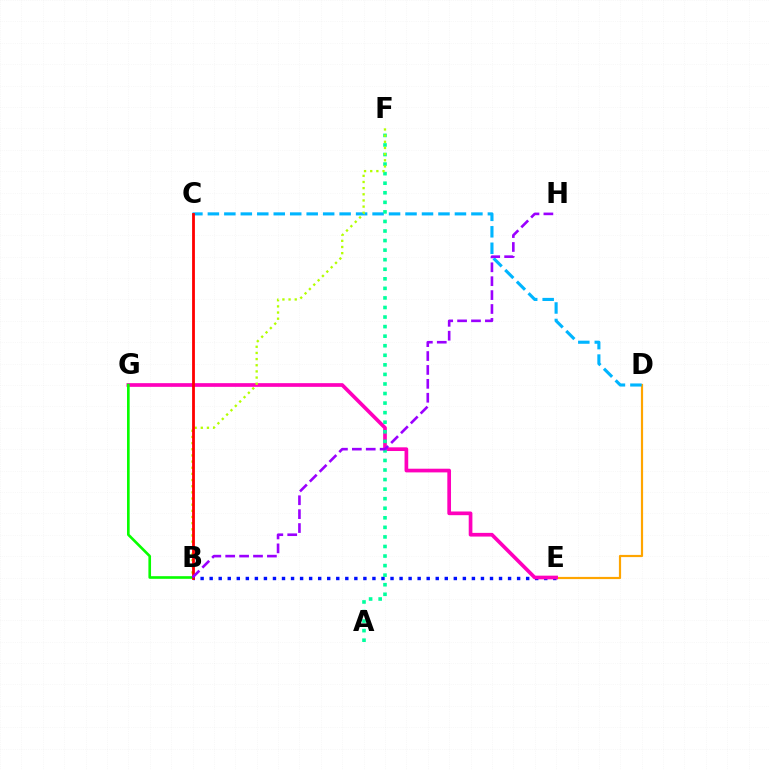{('D', 'E'): [{'color': '#ffa500', 'line_style': 'solid', 'thickness': 1.58}], ('B', 'E'): [{'color': '#0010ff', 'line_style': 'dotted', 'thickness': 2.46}], ('C', 'D'): [{'color': '#00b5ff', 'line_style': 'dashed', 'thickness': 2.24}], ('E', 'G'): [{'color': '#ff00bd', 'line_style': 'solid', 'thickness': 2.66}], ('A', 'F'): [{'color': '#00ff9d', 'line_style': 'dotted', 'thickness': 2.6}], ('B', 'F'): [{'color': '#b3ff00', 'line_style': 'dotted', 'thickness': 1.67}], ('B', 'G'): [{'color': '#08ff00', 'line_style': 'solid', 'thickness': 1.9}], ('B', 'C'): [{'color': '#ff0000', 'line_style': 'solid', 'thickness': 2.02}], ('B', 'H'): [{'color': '#9b00ff', 'line_style': 'dashed', 'thickness': 1.89}]}